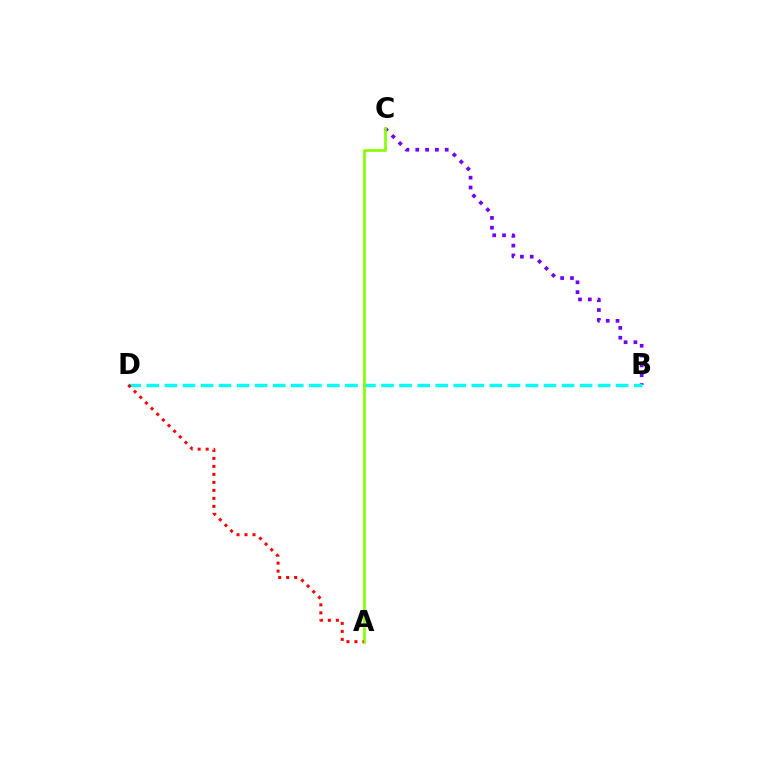{('B', 'C'): [{'color': '#7200ff', 'line_style': 'dotted', 'thickness': 2.67}], ('B', 'D'): [{'color': '#00fff6', 'line_style': 'dashed', 'thickness': 2.45}], ('A', 'C'): [{'color': '#84ff00', 'line_style': 'solid', 'thickness': 1.91}], ('A', 'D'): [{'color': '#ff0000', 'line_style': 'dotted', 'thickness': 2.17}]}